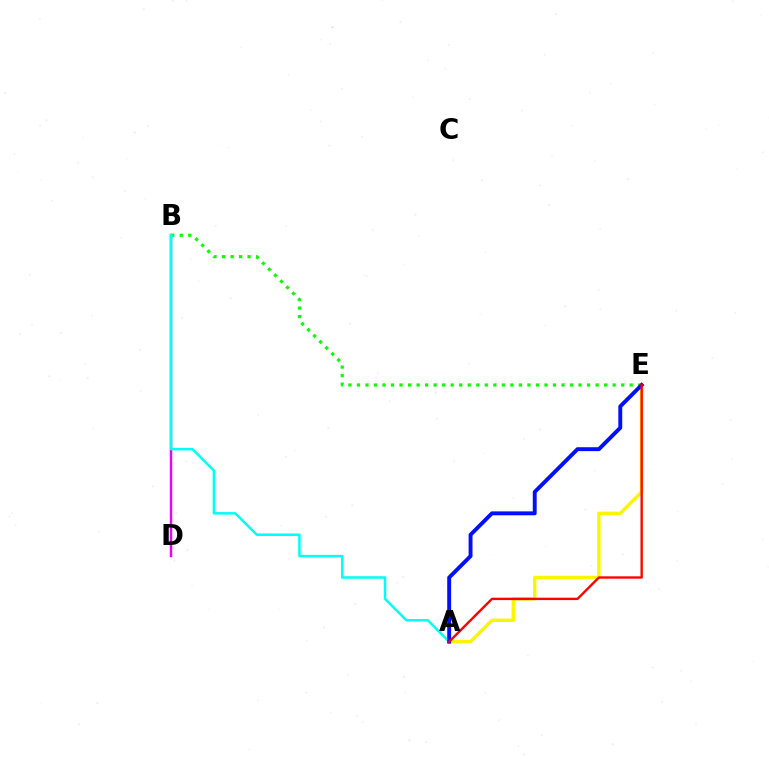{('A', 'E'): [{'color': '#fcf500', 'line_style': 'solid', 'thickness': 2.45}, {'color': '#0010ff', 'line_style': 'solid', 'thickness': 2.81}, {'color': '#ff0000', 'line_style': 'solid', 'thickness': 1.7}], ('B', 'D'): [{'color': '#ee00ff', 'line_style': 'solid', 'thickness': 1.75}], ('B', 'E'): [{'color': '#08ff00', 'line_style': 'dotted', 'thickness': 2.32}], ('A', 'B'): [{'color': '#00fff6', 'line_style': 'solid', 'thickness': 1.8}]}